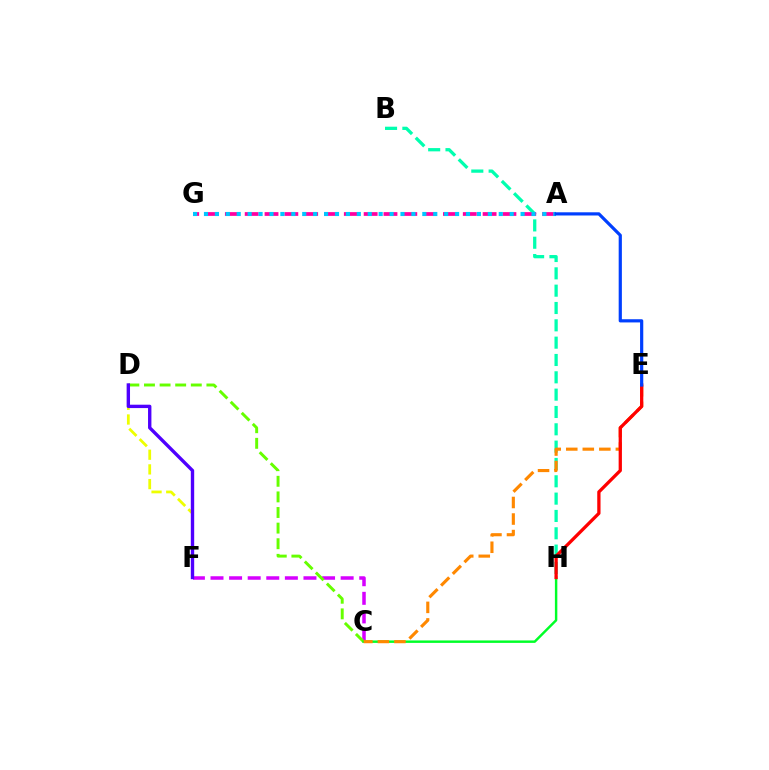{('C', 'F'): [{'color': '#d600ff', 'line_style': 'dashed', 'thickness': 2.53}], ('B', 'H'): [{'color': '#00ffaf', 'line_style': 'dashed', 'thickness': 2.35}], ('D', 'F'): [{'color': '#eeff00', 'line_style': 'dashed', 'thickness': 2.0}, {'color': '#4f00ff', 'line_style': 'solid', 'thickness': 2.43}], ('A', 'G'): [{'color': '#ff00a0', 'line_style': 'dashed', 'thickness': 2.69}, {'color': '#00c7ff', 'line_style': 'dotted', 'thickness': 2.97}], ('C', 'D'): [{'color': '#66ff00', 'line_style': 'dashed', 'thickness': 2.12}], ('C', 'H'): [{'color': '#00ff27', 'line_style': 'solid', 'thickness': 1.76}], ('C', 'E'): [{'color': '#ff8800', 'line_style': 'dashed', 'thickness': 2.25}], ('E', 'H'): [{'color': '#ff0000', 'line_style': 'solid', 'thickness': 2.36}], ('A', 'E'): [{'color': '#003fff', 'line_style': 'solid', 'thickness': 2.3}]}